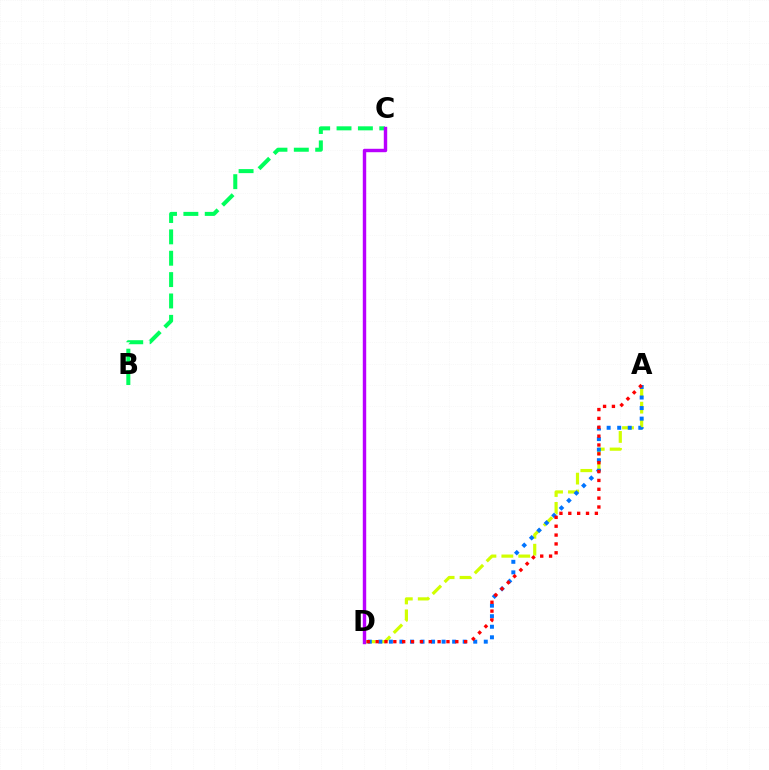{('B', 'C'): [{'color': '#00ff5c', 'line_style': 'dashed', 'thickness': 2.9}], ('A', 'D'): [{'color': '#d1ff00', 'line_style': 'dashed', 'thickness': 2.29}, {'color': '#0074ff', 'line_style': 'dotted', 'thickness': 2.86}, {'color': '#ff0000', 'line_style': 'dotted', 'thickness': 2.41}], ('C', 'D'): [{'color': '#b900ff', 'line_style': 'solid', 'thickness': 2.46}]}